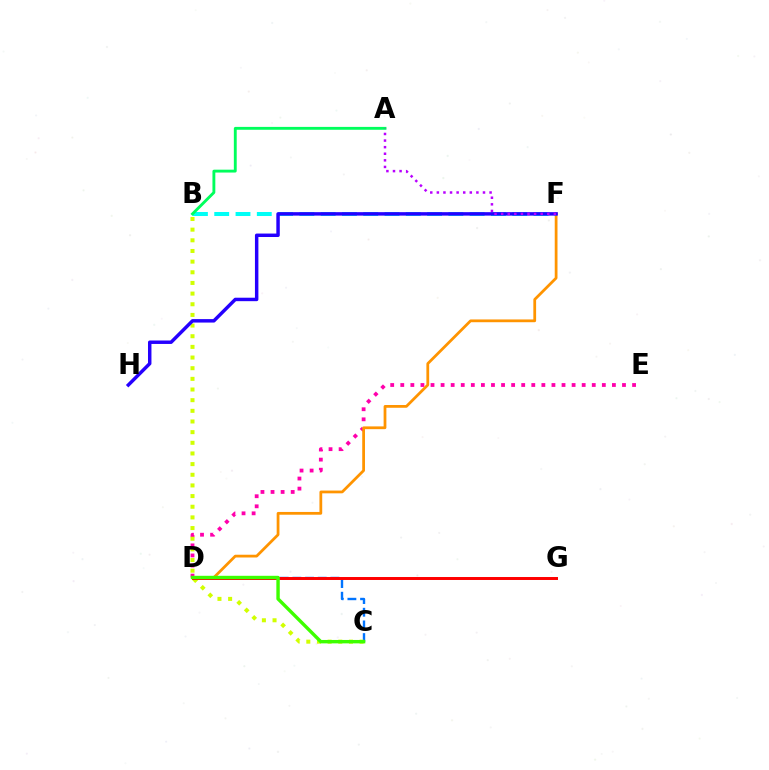{('C', 'D'): [{'color': '#0074ff', 'line_style': 'dashed', 'thickness': 1.72}, {'color': '#3dff00', 'line_style': 'solid', 'thickness': 2.45}], ('D', 'E'): [{'color': '#ff00ac', 'line_style': 'dotted', 'thickness': 2.74}], ('D', 'F'): [{'color': '#ff9400', 'line_style': 'solid', 'thickness': 1.99}], ('B', 'C'): [{'color': '#d1ff00', 'line_style': 'dotted', 'thickness': 2.9}], ('B', 'F'): [{'color': '#00fff6', 'line_style': 'dashed', 'thickness': 2.89}], ('D', 'G'): [{'color': '#ff0000', 'line_style': 'solid', 'thickness': 2.14}], ('A', 'B'): [{'color': '#00ff5c', 'line_style': 'solid', 'thickness': 2.07}], ('F', 'H'): [{'color': '#2500ff', 'line_style': 'solid', 'thickness': 2.49}], ('A', 'F'): [{'color': '#b900ff', 'line_style': 'dotted', 'thickness': 1.79}]}